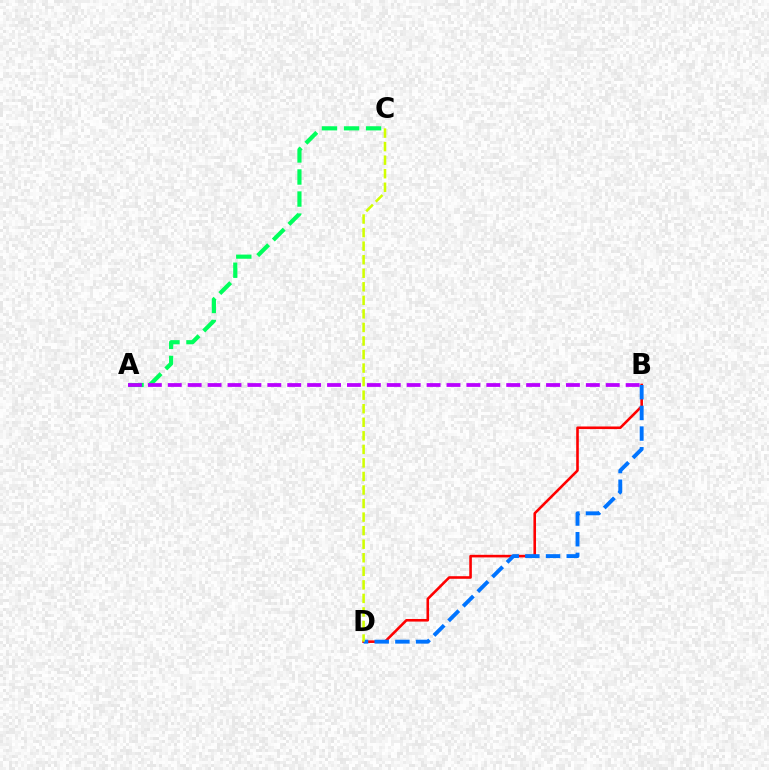{('B', 'D'): [{'color': '#ff0000', 'line_style': 'solid', 'thickness': 1.87}, {'color': '#0074ff', 'line_style': 'dashed', 'thickness': 2.81}], ('C', 'D'): [{'color': '#d1ff00', 'line_style': 'dashed', 'thickness': 1.84}], ('A', 'C'): [{'color': '#00ff5c', 'line_style': 'dashed', 'thickness': 3.0}], ('A', 'B'): [{'color': '#b900ff', 'line_style': 'dashed', 'thickness': 2.7}]}